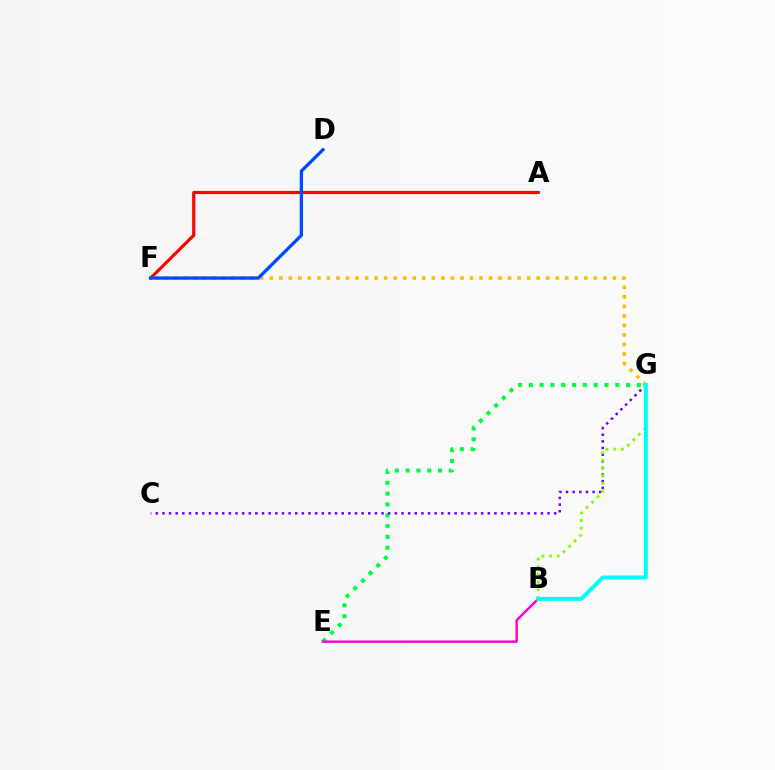{('E', 'G'): [{'color': '#00ff39', 'line_style': 'dotted', 'thickness': 2.94}], ('C', 'G'): [{'color': '#7200ff', 'line_style': 'dotted', 'thickness': 1.8}], ('F', 'G'): [{'color': '#ffbd00', 'line_style': 'dotted', 'thickness': 2.59}], ('B', 'E'): [{'color': '#ff00cf', 'line_style': 'solid', 'thickness': 1.76}], ('B', 'G'): [{'color': '#84ff00', 'line_style': 'dotted', 'thickness': 2.09}, {'color': '#00fff6', 'line_style': 'solid', 'thickness': 2.88}], ('A', 'F'): [{'color': '#ff0000', 'line_style': 'solid', 'thickness': 2.28}], ('D', 'F'): [{'color': '#004bff', 'line_style': 'solid', 'thickness': 2.38}]}